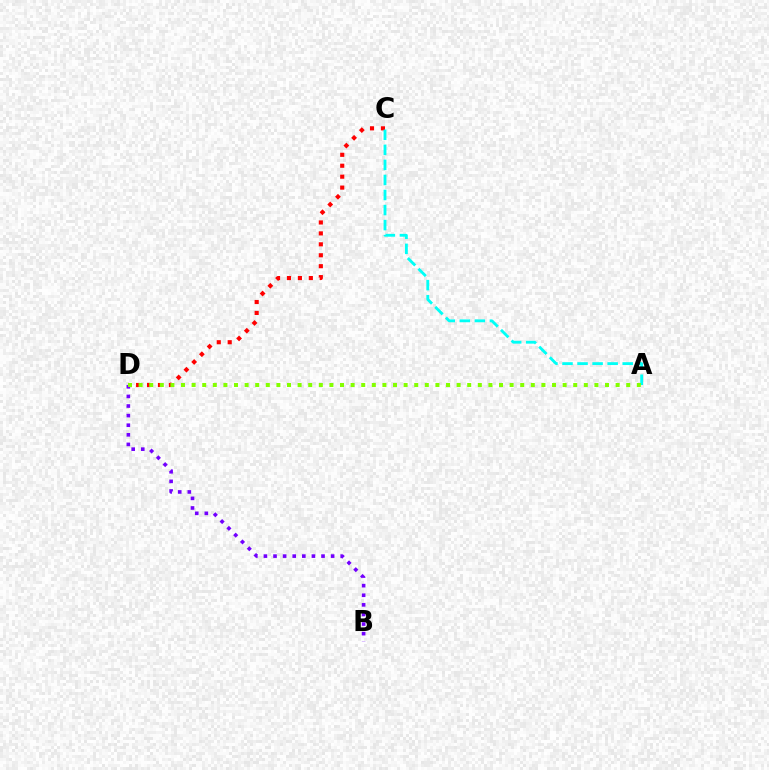{('C', 'D'): [{'color': '#ff0000', 'line_style': 'dotted', 'thickness': 2.97}], ('A', 'C'): [{'color': '#00fff6', 'line_style': 'dashed', 'thickness': 2.04}], ('B', 'D'): [{'color': '#7200ff', 'line_style': 'dotted', 'thickness': 2.61}], ('A', 'D'): [{'color': '#84ff00', 'line_style': 'dotted', 'thickness': 2.88}]}